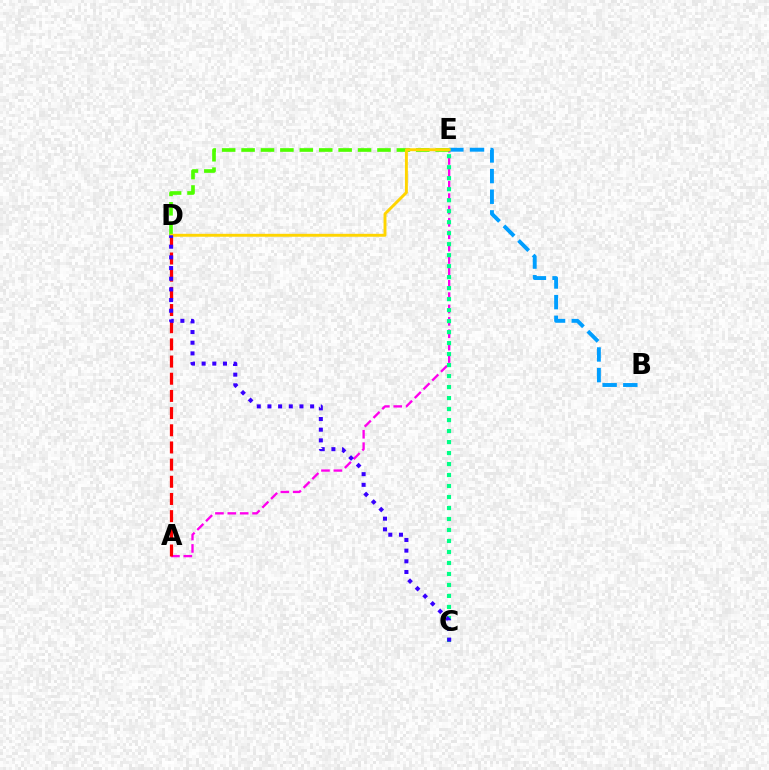{('A', 'E'): [{'color': '#ff00ed', 'line_style': 'dashed', 'thickness': 1.68}], ('A', 'D'): [{'color': '#ff0000', 'line_style': 'dashed', 'thickness': 2.33}], ('D', 'E'): [{'color': '#4fff00', 'line_style': 'dashed', 'thickness': 2.64}, {'color': '#ffd500', 'line_style': 'solid', 'thickness': 2.1}], ('B', 'E'): [{'color': '#009eff', 'line_style': 'dashed', 'thickness': 2.8}], ('C', 'E'): [{'color': '#00ff86', 'line_style': 'dotted', 'thickness': 2.99}], ('C', 'D'): [{'color': '#3700ff', 'line_style': 'dotted', 'thickness': 2.9}]}